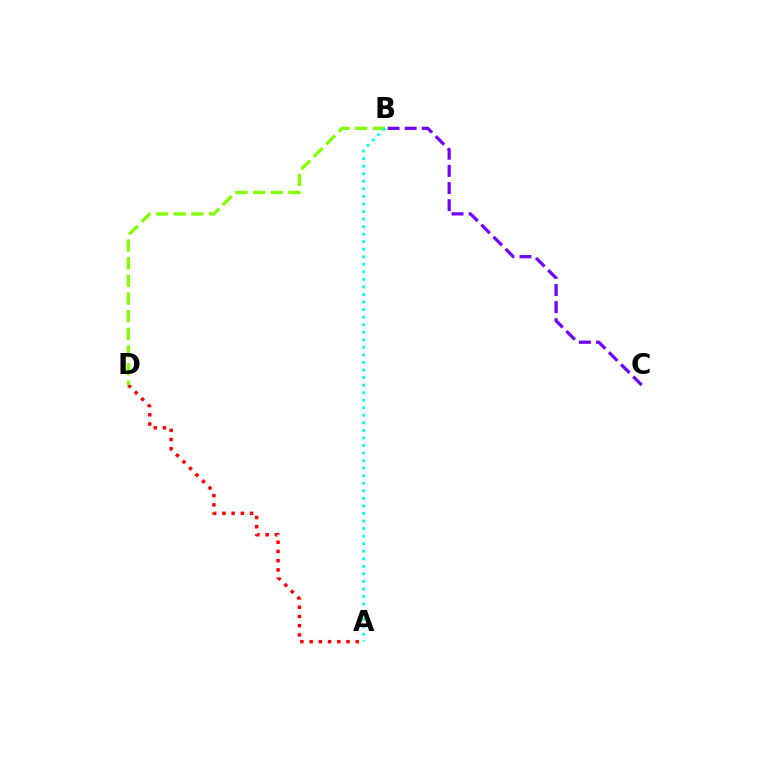{('A', 'D'): [{'color': '#ff0000', 'line_style': 'dotted', 'thickness': 2.51}], ('B', 'C'): [{'color': '#7200ff', 'line_style': 'dashed', 'thickness': 2.33}], ('B', 'D'): [{'color': '#84ff00', 'line_style': 'dashed', 'thickness': 2.4}], ('A', 'B'): [{'color': '#00fff6', 'line_style': 'dotted', 'thickness': 2.05}]}